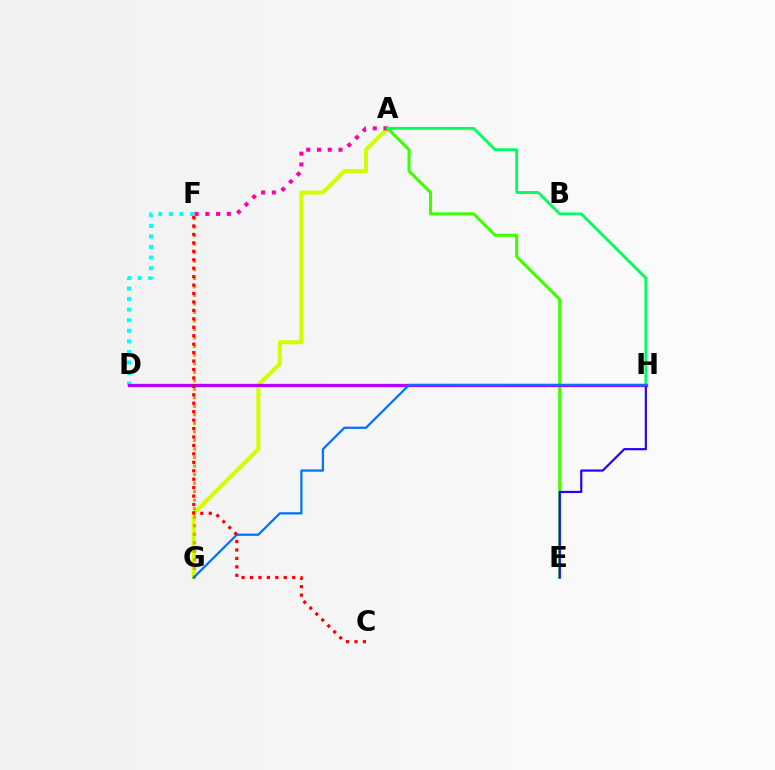{('A', 'G'): [{'color': '#d1ff00', 'line_style': 'solid', 'thickness': 2.91}], ('A', 'E'): [{'color': '#3dff00', 'line_style': 'solid', 'thickness': 2.19}], ('D', 'F'): [{'color': '#00fff6', 'line_style': 'dotted', 'thickness': 2.87}], ('D', 'H'): [{'color': '#b900ff', 'line_style': 'solid', 'thickness': 2.36}], ('A', 'F'): [{'color': '#ff00ac', 'line_style': 'dotted', 'thickness': 2.92}], ('A', 'H'): [{'color': '#00ff5c', 'line_style': 'solid', 'thickness': 2.03}], ('F', 'G'): [{'color': '#ff9400', 'line_style': 'dotted', 'thickness': 2.32}], ('E', 'H'): [{'color': '#2500ff', 'line_style': 'solid', 'thickness': 1.57}], ('G', 'H'): [{'color': '#0074ff', 'line_style': 'solid', 'thickness': 1.64}], ('C', 'F'): [{'color': '#ff0000', 'line_style': 'dotted', 'thickness': 2.29}]}